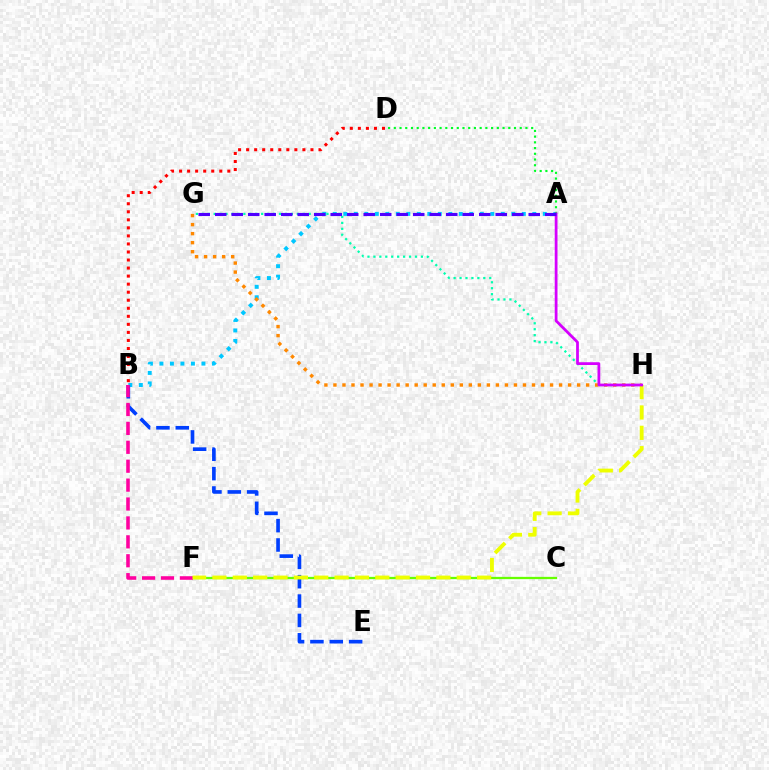{('A', 'B'): [{'color': '#00c7ff', 'line_style': 'dotted', 'thickness': 2.85}], ('G', 'H'): [{'color': '#ff8800', 'line_style': 'dotted', 'thickness': 2.45}, {'color': '#00ffaf', 'line_style': 'dotted', 'thickness': 1.61}], ('C', 'F'): [{'color': '#66ff00', 'line_style': 'solid', 'thickness': 1.64}], ('A', 'D'): [{'color': '#00ff27', 'line_style': 'dotted', 'thickness': 1.56}], ('B', 'E'): [{'color': '#003fff', 'line_style': 'dashed', 'thickness': 2.63}], ('B', 'F'): [{'color': '#ff00a0', 'line_style': 'dashed', 'thickness': 2.57}], ('F', 'H'): [{'color': '#eeff00', 'line_style': 'dashed', 'thickness': 2.77}], ('A', 'H'): [{'color': '#d600ff', 'line_style': 'solid', 'thickness': 1.99}], ('A', 'G'): [{'color': '#4f00ff', 'line_style': 'dashed', 'thickness': 2.24}], ('B', 'D'): [{'color': '#ff0000', 'line_style': 'dotted', 'thickness': 2.18}]}